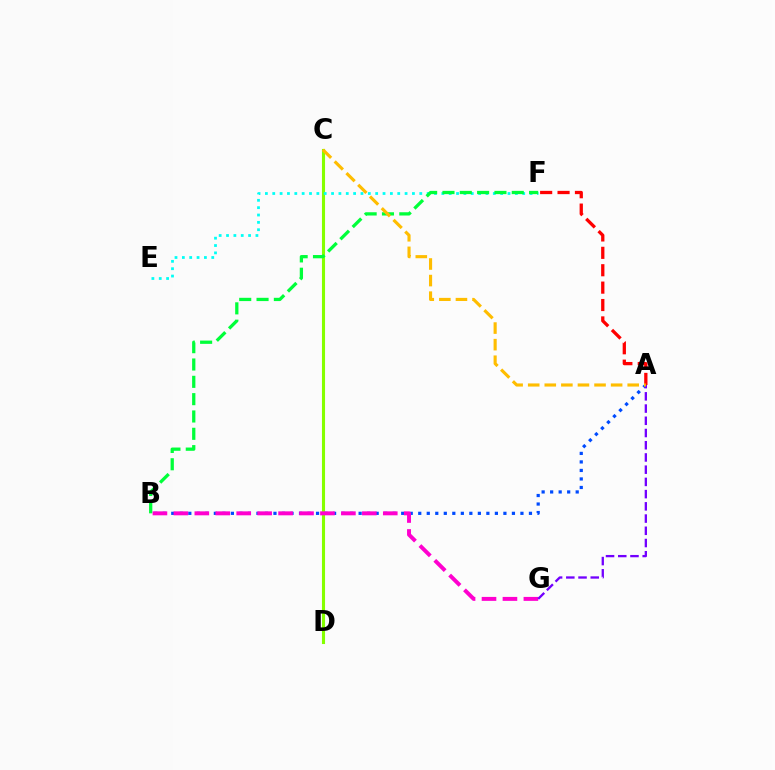{('C', 'D'): [{'color': '#84ff00', 'line_style': 'solid', 'thickness': 2.23}], ('A', 'B'): [{'color': '#004bff', 'line_style': 'dotted', 'thickness': 2.31}], ('E', 'F'): [{'color': '#00fff6', 'line_style': 'dotted', 'thickness': 2.0}], ('B', 'F'): [{'color': '#00ff39', 'line_style': 'dashed', 'thickness': 2.35}], ('B', 'G'): [{'color': '#ff00cf', 'line_style': 'dashed', 'thickness': 2.84}], ('A', 'G'): [{'color': '#7200ff', 'line_style': 'dashed', 'thickness': 1.66}], ('A', 'F'): [{'color': '#ff0000', 'line_style': 'dashed', 'thickness': 2.36}], ('A', 'C'): [{'color': '#ffbd00', 'line_style': 'dashed', 'thickness': 2.25}]}